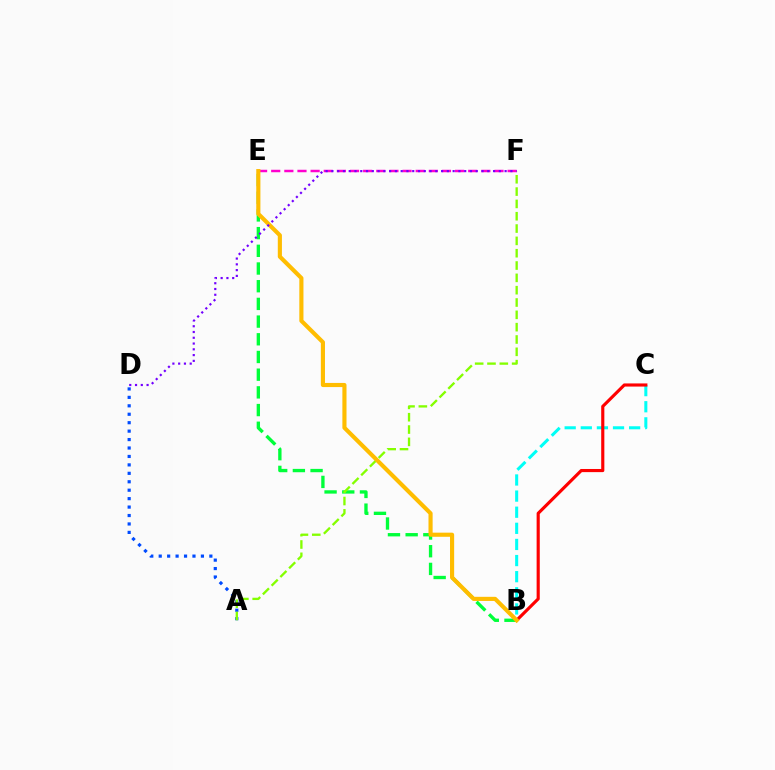{('A', 'D'): [{'color': '#004bff', 'line_style': 'dotted', 'thickness': 2.29}], ('B', 'E'): [{'color': '#00ff39', 'line_style': 'dashed', 'thickness': 2.4}, {'color': '#ffbd00', 'line_style': 'solid', 'thickness': 2.97}], ('A', 'F'): [{'color': '#84ff00', 'line_style': 'dashed', 'thickness': 1.67}], ('E', 'F'): [{'color': '#ff00cf', 'line_style': 'dashed', 'thickness': 1.78}], ('B', 'C'): [{'color': '#00fff6', 'line_style': 'dashed', 'thickness': 2.19}, {'color': '#ff0000', 'line_style': 'solid', 'thickness': 2.26}], ('D', 'F'): [{'color': '#7200ff', 'line_style': 'dotted', 'thickness': 1.57}]}